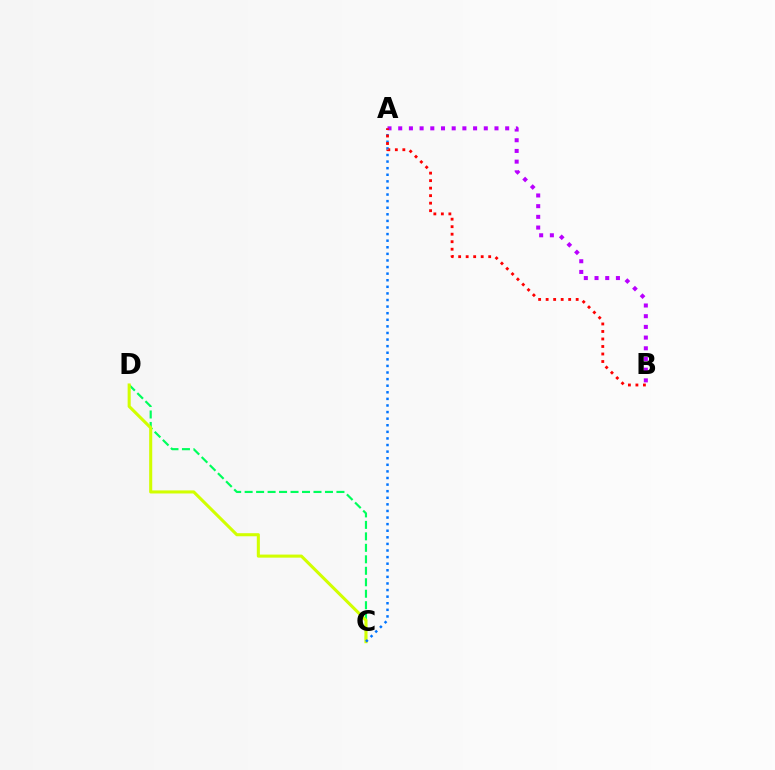{('C', 'D'): [{'color': '#00ff5c', 'line_style': 'dashed', 'thickness': 1.56}, {'color': '#d1ff00', 'line_style': 'solid', 'thickness': 2.21}], ('A', 'C'): [{'color': '#0074ff', 'line_style': 'dotted', 'thickness': 1.79}], ('A', 'B'): [{'color': '#b900ff', 'line_style': 'dotted', 'thickness': 2.91}, {'color': '#ff0000', 'line_style': 'dotted', 'thickness': 2.04}]}